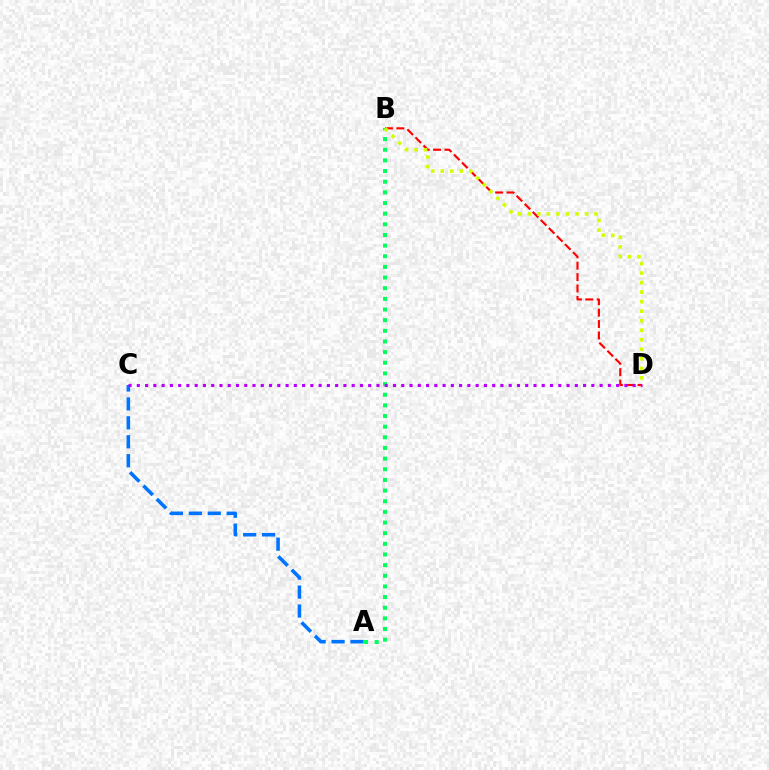{('B', 'D'): [{'color': '#ff0000', 'line_style': 'dashed', 'thickness': 1.55}, {'color': '#d1ff00', 'line_style': 'dotted', 'thickness': 2.59}], ('A', 'C'): [{'color': '#0074ff', 'line_style': 'dashed', 'thickness': 2.57}], ('A', 'B'): [{'color': '#00ff5c', 'line_style': 'dotted', 'thickness': 2.89}], ('C', 'D'): [{'color': '#b900ff', 'line_style': 'dotted', 'thickness': 2.25}]}